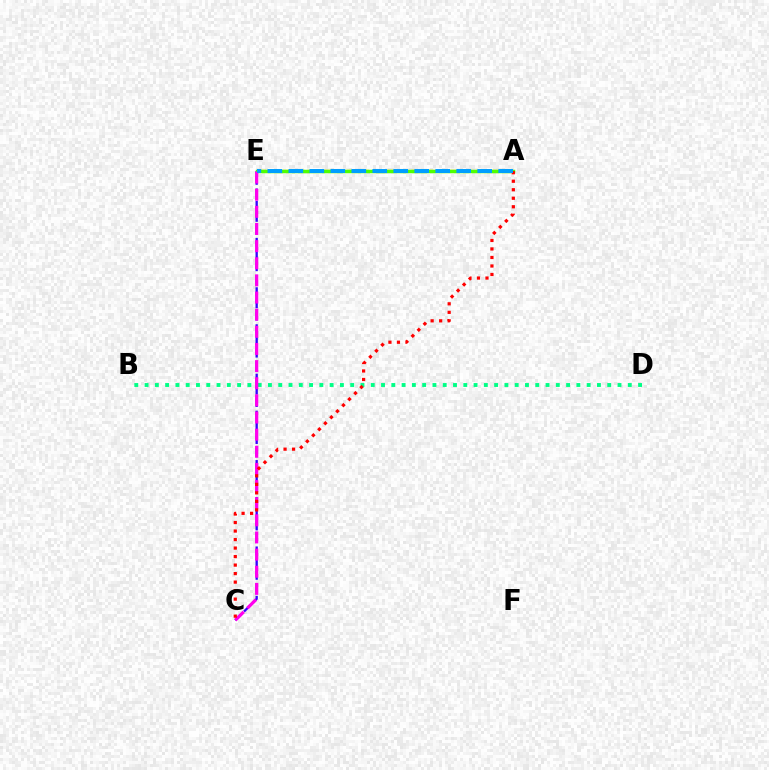{('C', 'E'): [{'color': '#3700ff', 'line_style': 'dashed', 'thickness': 1.68}, {'color': '#ff00ed', 'line_style': 'dashed', 'thickness': 2.33}], ('A', 'E'): [{'color': '#ffd500', 'line_style': 'dashed', 'thickness': 1.75}, {'color': '#4fff00', 'line_style': 'solid', 'thickness': 2.52}, {'color': '#009eff', 'line_style': 'dashed', 'thickness': 2.85}], ('B', 'D'): [{'color': '#00ff86', 'line_style': 'dotted', 'thickness': 2.79}], ('A', 'C'): [{'color': '#ff0000', 'line_style': 'dotted', 'thickness': 2.31}]}